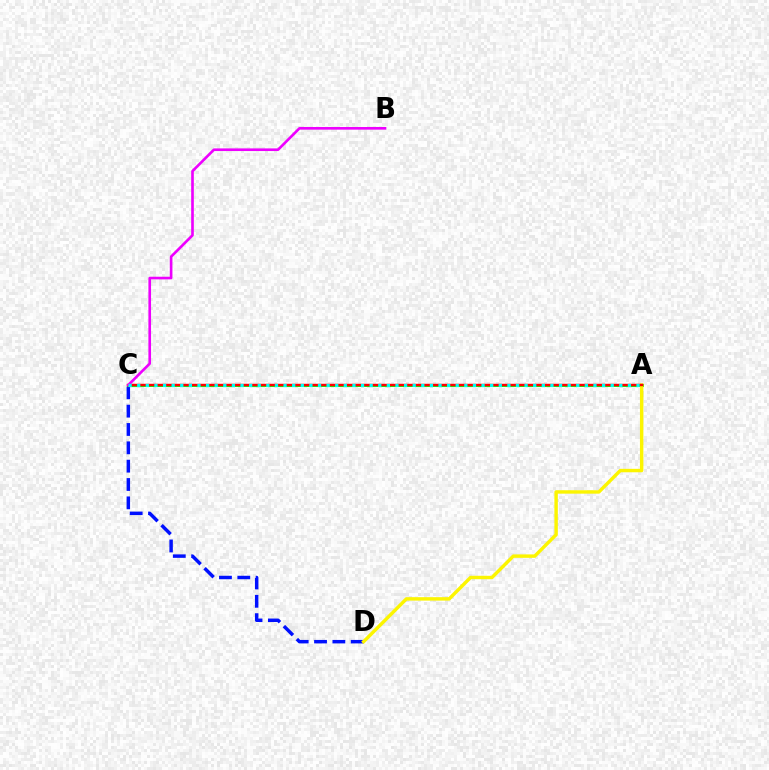{('C', 'D'): [{'color': '#0010ff', 'line_style': 'dashed', 'thickness': 2.49}], ('A', 'C'): [{'color': '#08ff00', 'line_style': 'solid', 'thickness': 2.11}, {'color': '#ff0000', 'line_style': 'solid', 'thickness': 1.75}, {'color': '#00fff6', 'line_style': 'dotted', 'thickness': 2.34}], ('A', 'D'): [{'color': '#fcf500', 'line_style': 'solid', 'thickness': 2.47}], ('B', 'C'): [{'color': '#ee00ff', 'line_style': 'solid', 'thickness': 1.9}]}